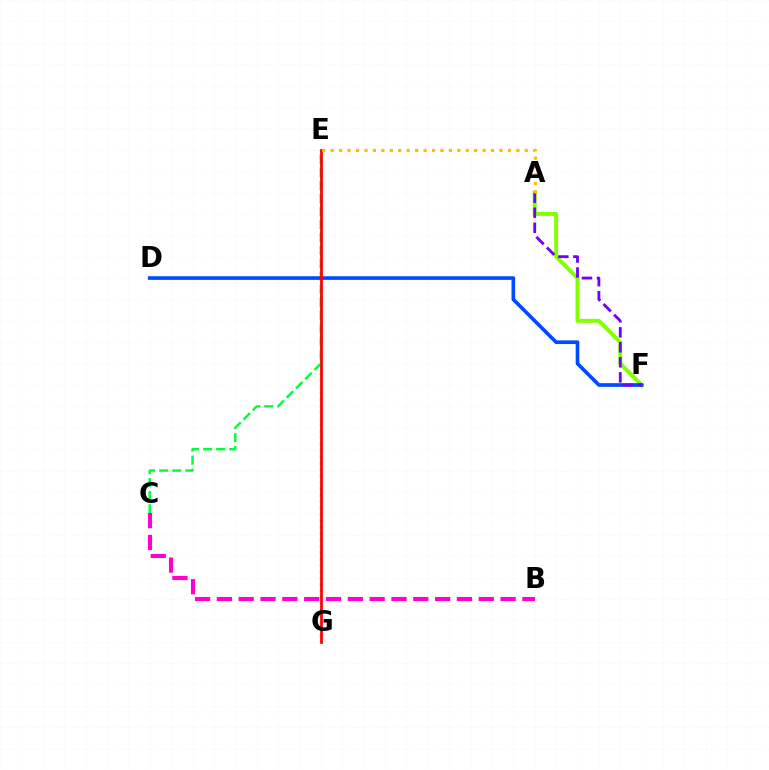{('E', 'G'): [{'color': '#00fff6', 'line_style': 'dotted', 'thickness': 1.73}, {'color': '#ff0000', 'line_style': 'solid', 'thickness': 1.97}], ('C', 'E'): [{'color': '#00ff39', 'line_style': 'dashed', 'thickness': 1.77}], ('A', 'F'): [{'color': '#84ff00', 'line_style': 'solid', 'thickness': 2.85}, {'color': '#7200ff', 'line_style': 'dashed', 'thickness': 2.04}], ('B', 'C'): [{'color': '#ff00cf', 'line_style': 'dashed', 'thickness': 2.96}], ('D', 'F'): [{'color': '#004bff', 'line_style': 'solid', 'thickness': 2.63}], ('A', 'E'): [{'color': '#ffbd00', 'line_style': 'dotted', 'thickness': 2.29}]}